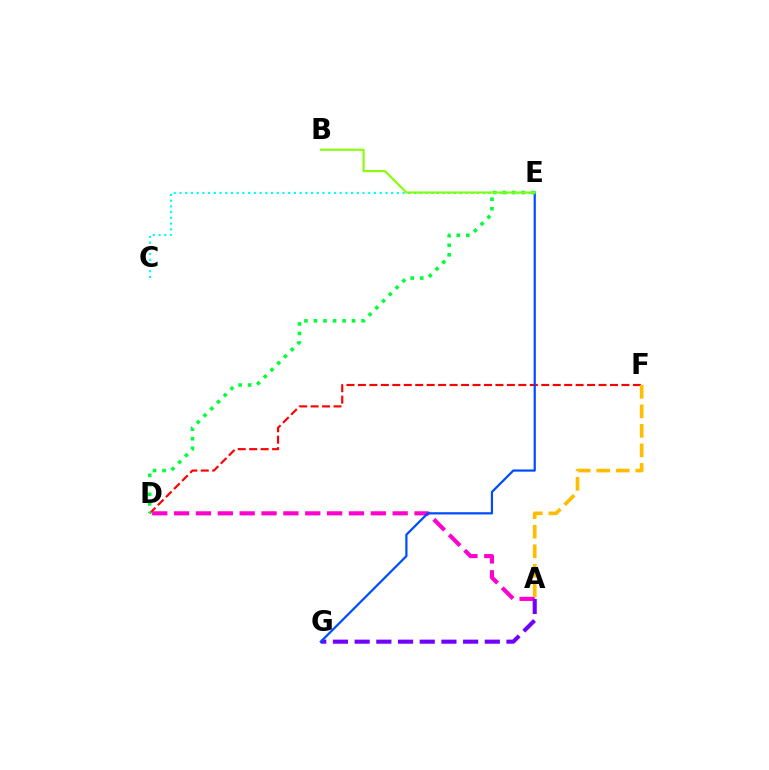{('A', 'D'): [{'color': '#ff00cf', 'line_style': 'dashed', 'thickness': 2.97}], ('A', 'G'): [{'color': '#7200ff', 'line_style': 'dashed', 'thickness': 2.95}], ('D', 'F'): [{'color': '#ff0000', 'line_style': 'dashed', 'thickness': 1.56}], ('E', 'G'): [{'color': '#004bff', 'line_style': 'solid', 'thickness': 1.59}], ('D', 'E'): [{'color': '#00ff39', 'line_style': 'dotted', 'thickness': 2.59}], ('A', 'F'): [{'color': '#ffbd00', 'line_style': 'dashed', 'thickness': 2.65}], ('C', 'E'): [{'color': '#00fff6', 'line_style': 'dotted', 'thickness': 1.55}], ('B', 'E'): [{'color': '#84ff00', 'line_style': 'solid', 'thickness': 1.5}]}